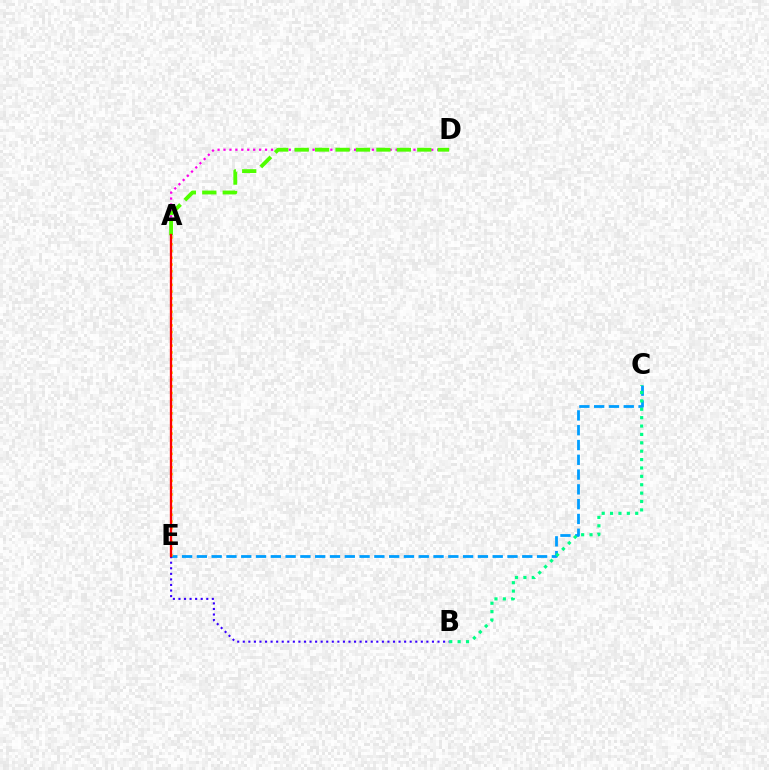{('C', 'E'): [{'color': '#009eff', 'line_style': 'dashed', 'thickness': 2.01}], ('A', 'D'): [{'color': '#ff00ed', 'line_style': 'dotted', 'thickness': 1.61}, {'color': '#4fff00', 'line_style': 'dashed', 'thickness': 2.78}], ('B', 'C'): [{'color': '#00ff86', 'line_style': 'dotted', 'thickness': 2.28}], ('B', 'E'): [{'color': '#3700ff', 'line_style': 'dotted', 'thickness': 1.51}], ('A', 'E'): [{'color': '#ffd500', 'line_style': 'dotted', 'thickness': 1.84}, {'color': '#ff0000', 'line_style': 'solid', 'thickness': 1.66}]}